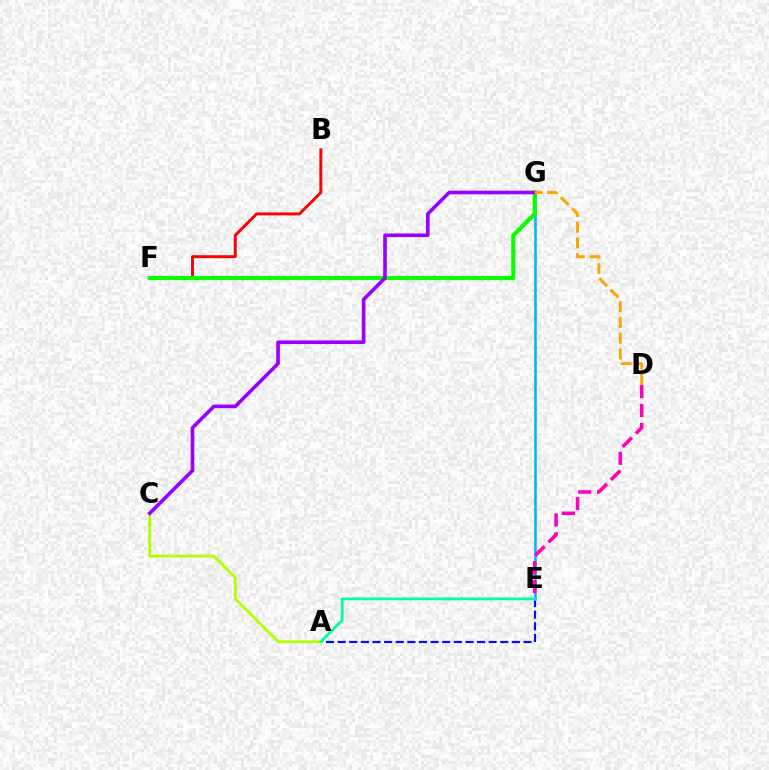{('A', 'E'): [{'color': '#0010ff', 'line_style': 'dashed', 'thickness': 1.58}, {'color': '#00ff9d', 'line_style': 'solid', 'thickness': 2.03}], ('E', 'G'): [{'color': '#00b5ff', 'line_style': 'solid', 'thickness': 1.84}], ('D', 'E'): [{'color': '#ff00bd', 'line_style': 'dashed', 'thickness': 2.57}], ('A', 'C'): [{'color': '#b3ff00', 'line_style': 'solid', 'thickness': 2.0}], ('B', 'F'): [{'color': '#ff0000', 'line_style': 'solid', 'thickness': 2.11}], ('F', 'G'): [{'color': '#08ff00', 'line_style': 'solid', 'thickness': 2.98}], ('C', 'G'): [{'color': '#9b00ff', 'line_style': 'solid', 'thickness': 2.61}], ('D', 'G'): [{'color': '#ffa500', 'line_style': 'dashed', 'thickness': 2.13}]}